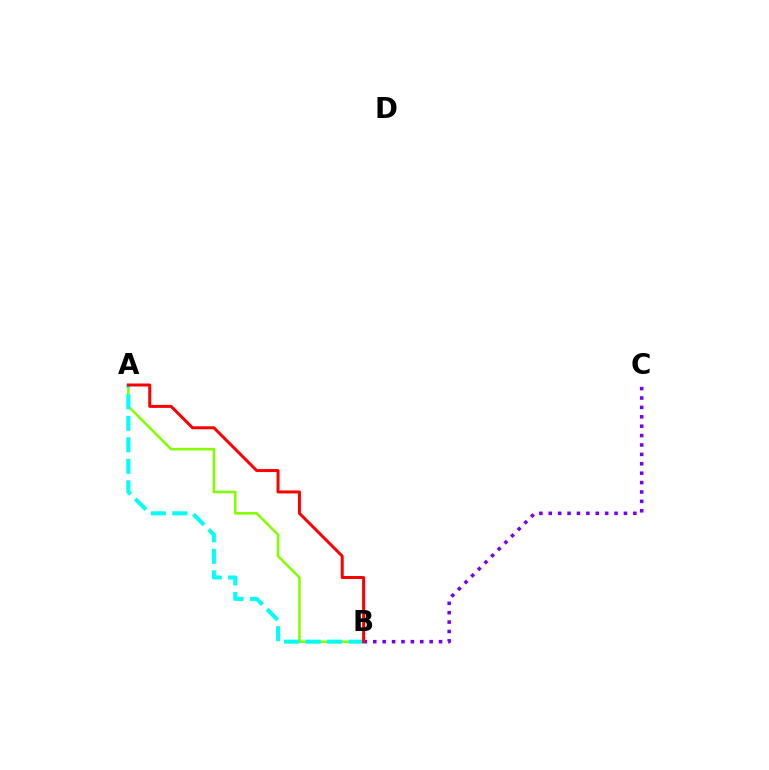{('A', 'B'): [{'color': '#84ff00', 'line_style': 'solid', 'thickness': 1.85}, {'color': '#00fff6', 'line_style': 'dashed', 'thickness': 2.92}, {'color': '#ff0000', 'line_style': 'solid', 'thickness': 2.16}], ('B', 'C'): [{'color': '#7200ff', 'line_style': 'dotted', 'thickness': 2.55}]}